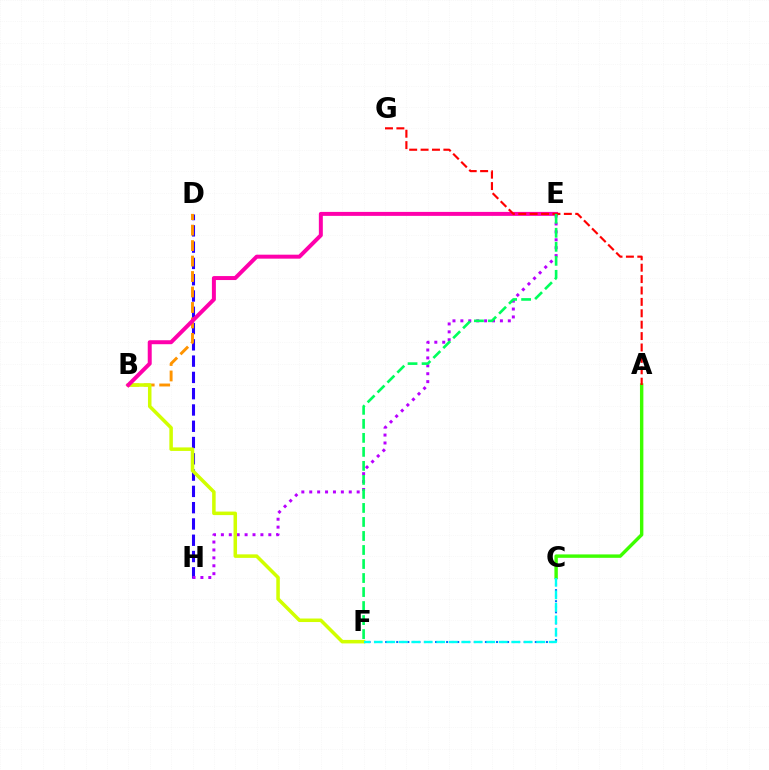{('C', 'F'): [{'color': '#0074ff', 'line_style': 'dotted', 'thickness': 1.51}, {'color': '#00fff6', 'line_style': 'dashed', 'thickness': 1.7}], ('D', 'H'): [{'color': '#2500ff', 'line_style': 'dashed', 'thickness': 2.21}], ('E', 'H'): [{'color': '#b900ff', 'line_style': 'dotted', 'thickness': 2.15}], ('B', 'D'): [{'color': '#ff9400', 'line_style': 'dashed', 'thickness': 2.1}], ('A', 'C'): [{'color': '#3dff00', 'line_style': 'solid', 'thickness': 2.45}], ('B', 'F'): [{'color': '#d1ff00', 'line_style': 'solid', 'thickness': 2.53}], ('B', 'E'): [{'color': '#ff00ac', 'line_style': 'solid', 'thickness': 2.86}], ('A', 'G'): [{'color': '#ff0000', 'line_style': 'dashed', 'thickness': 1.55}], ('E', 'F'): [{'color': '#00ff5c', 'line_style': 'dashed', 'thickness': 1.9}]}